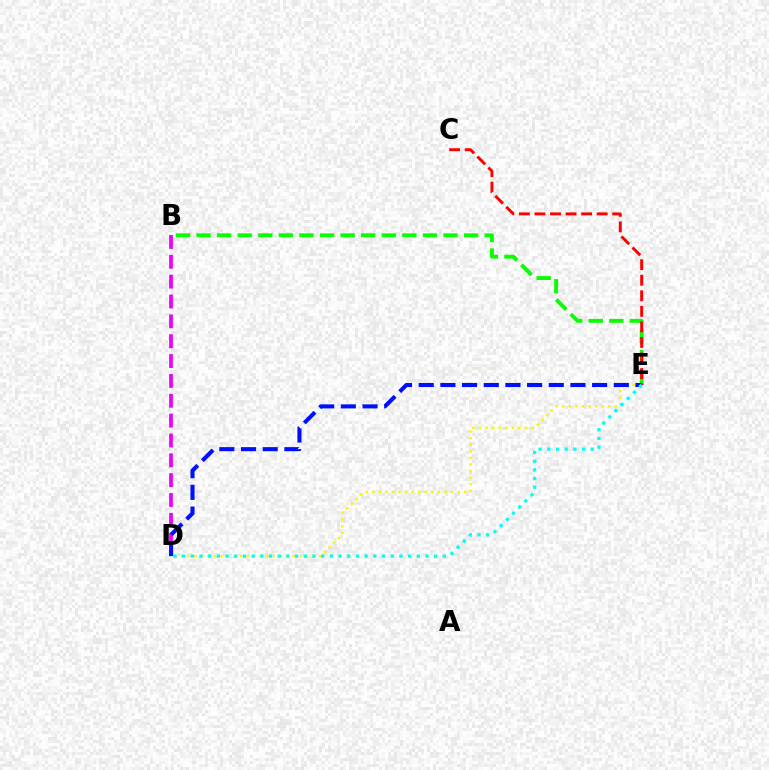{('B', 'D'): [{'color': '#ee00ff', 'line_style': 'dashed', 'thickness': 2.7}], ('B', 'E'): [{'color': '#08ff00', 'line_style': 'dashed', 'thickness': 2.8}], ('D', 'E'): [{'color': '#fcf500', 'line_style': 'dotted', 'thickness': 1.79}, {'color': '#0010ff', 'line_style': 'dashed', 'thickness': 2.94}, {'color': '#00fff6', 'line_style': 'dotted', 'thickness': 2.36}], ('C', 'E'): [{'color': '#ff0000', 'line_style': 'dashed', 'thickness': 2.11}]}